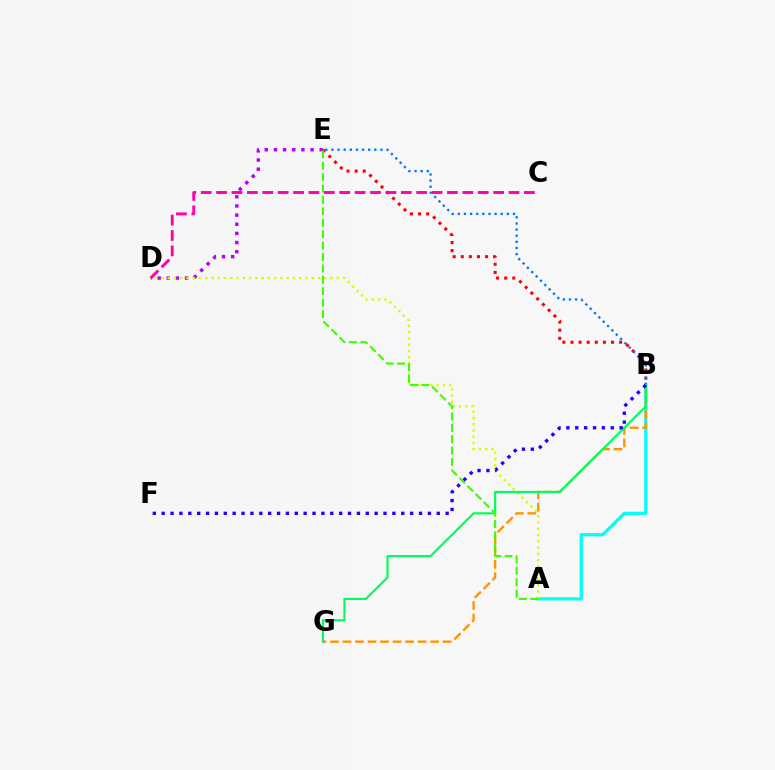{('D', 'E'): [{'color': '#b900ff', 'line_style': 'dotted', 'thickness': 2.49}], ('B', 'E'): [{'color': '#ff0000', 'line_style': 'dotted', 'thickness': 2.2}, {'color': '#0074ff', 'line_style': 'dotted', 'thickness': 1.66}], ('A', 'B'): [{'color': '#00fff6', 'line_style': 'solid', 'thickness': 2.31}], ('B', 'G'): [{'color': '#ff9400', 'line_style': 'dashed', 'thickness': 1.7}, {'color': '#00ff5c', 'line_style': 'solid', 'thickness': 1.57}], ('A', 'D'): [{'color': '#d1ff00', 'line_style': 'dotted', 'thickness': 1.7}], ('C', 'D'): [{'color': '#ff00ac', 'line_style': 'dashed', 'thickness': 2.09}], ('A', 'E'): [{'color': '#3dff00', 'line_style': 'dashed', 'thickness': 1.55}], ('B', 'F'): [{'color': '#2500ff', 'line_style': 'dotted', 'thickness': 2.41}]}